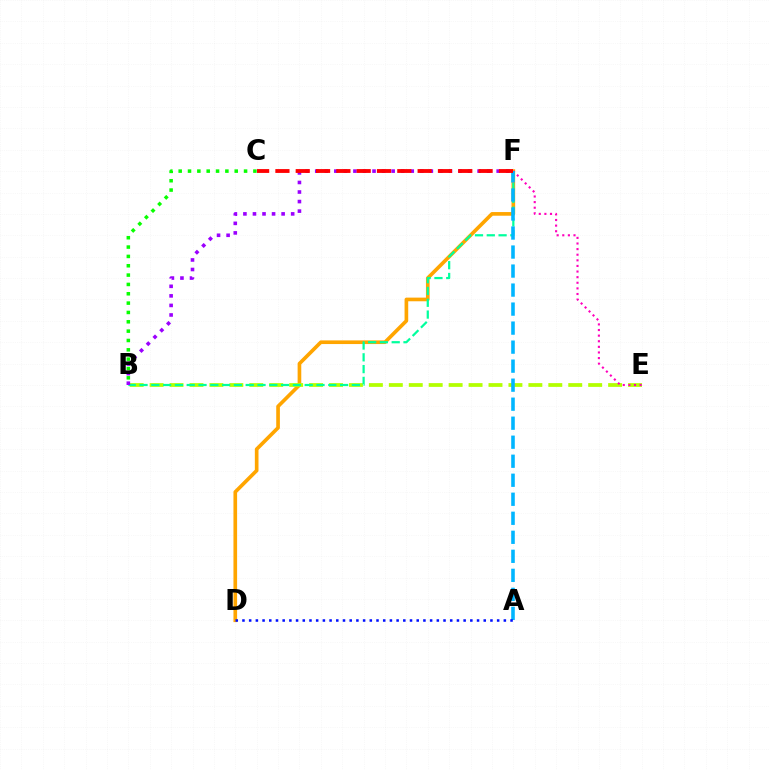{('D', 'F'): [{'color': '#ffa500', 'line_style': 'solid', 'thickness': 2.63}], ('B', 'E'): [{'color': '#b3ff00', 'line_style': 'dashed', 'thickness': 2.71}], ('B', 'F'): [{'color': '#00ff9d', 'line_style': 'dashed', 'thickness': 1.6}, {'color': '#9b00ff', 'line_style': 'dotted', 'thickness': 2.59}], ('E', 'F'): [{'color': '#ff00bd', 'line_style': 'dotted', 'thickness': 1.52}], ('B', 'C'): [{'color': '#08ff00', 'line_style': 'dotted', 'thickness': 2.54}], ('A', 'F'): [{'color': '#00b5ff', 'line_style': 'dashed', 'thickness': 2.58}], ('C', 'F'): [{'color': '#ff0000', 'line_style': 'dashed', 'thickness': 2.76}], ('A', 'D'): [{'color': '#0010ff', 'line_style': 'dotted', 'thickness': 1.82}]}